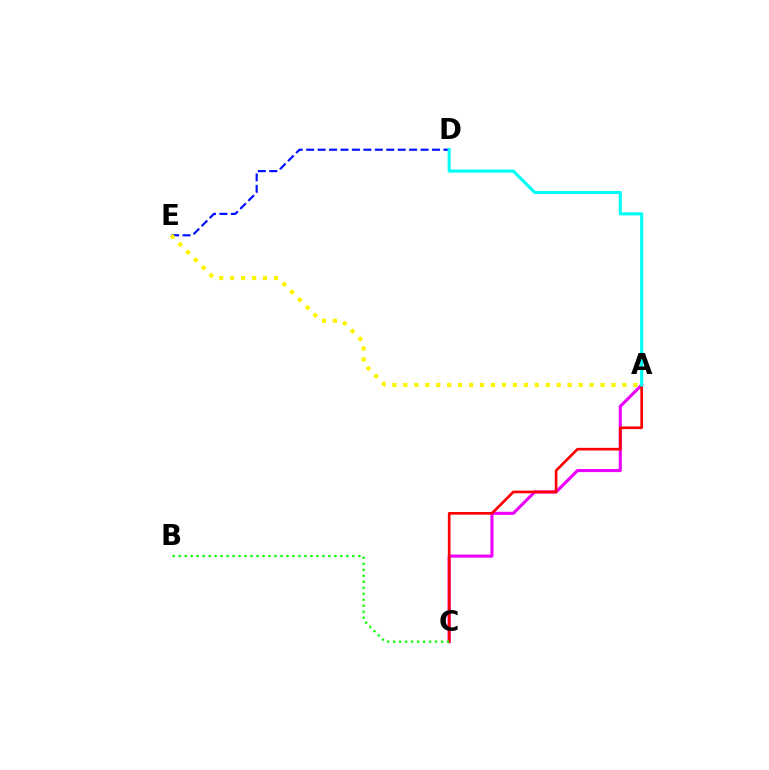{('D', 'E'): [{'color': '#0010ff', 'line_style': 'dashed', 'thickness': 1.55}], ('A', 'C'): [{'color': '#ee00ff', 'line_style': 'solid', 'thickness': 2.23}, {'color': '#ff0000', 'line_style': 'solid', 'thickness': 1.92}], ('A', 'D'): [{'color': '#00fff6', 'line_style': 'solid', 'thickness': 2.22}], ('B', 'C'): [{'color': '#08ff00', 'line_style': 'dotted', 'thickness': 1.63}], ('A', 'E'): [{'color': '#fcf500', 'line_style': 'dotted', 'thickness': 2.98}]}